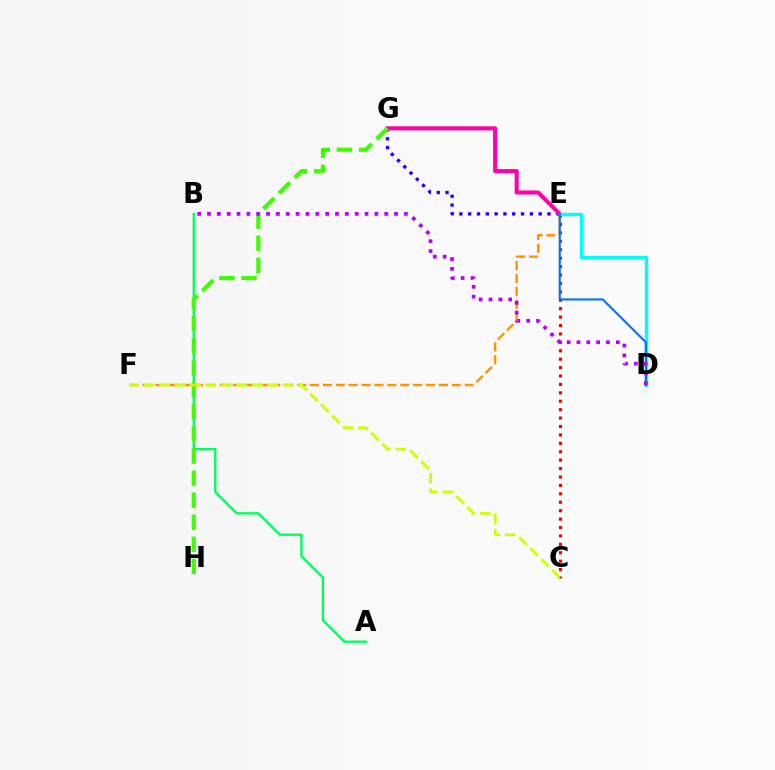{('A', 'B'): [{'color': '#00ff5c', 'line_style': 'solid', 'thickness': 1.69}], ('E', 'G'): [{'color': '#2500ff', 'line_style': 'dotted', 'thickness': 2.39}, {'color': '#ff00ac', 'line_style': 'solid', 'thickness': 2.94}], ('C', 'E'): [{'color': '#ff0000', 'line_style': 'dotted', 'thickness': 2.29}], ('G', 'H'): [{'color': '#3dff00', 'line_style': 'dashed', 'thickness': 3.0}], ('E', 'F'): [{'color': '#ff9400', 'line_style': 'dashed', 'thickness': 1.75}], ('D', 'E'): [{'color': '#00fff6', 'line_style': 'solid', 'thickness': 2.45}, {'color': '#0074ff', 'line_style': 'solid', 'thickness': 1.53}], ('C', 'F'): [{'color': '#d1ff00', 'line_style': 'dashed', 'thickness': 2.1}], ('B', 'D'): [{'color': '#b900ff', 'line_style': 'dotted', 'thickness': 2.68}]}